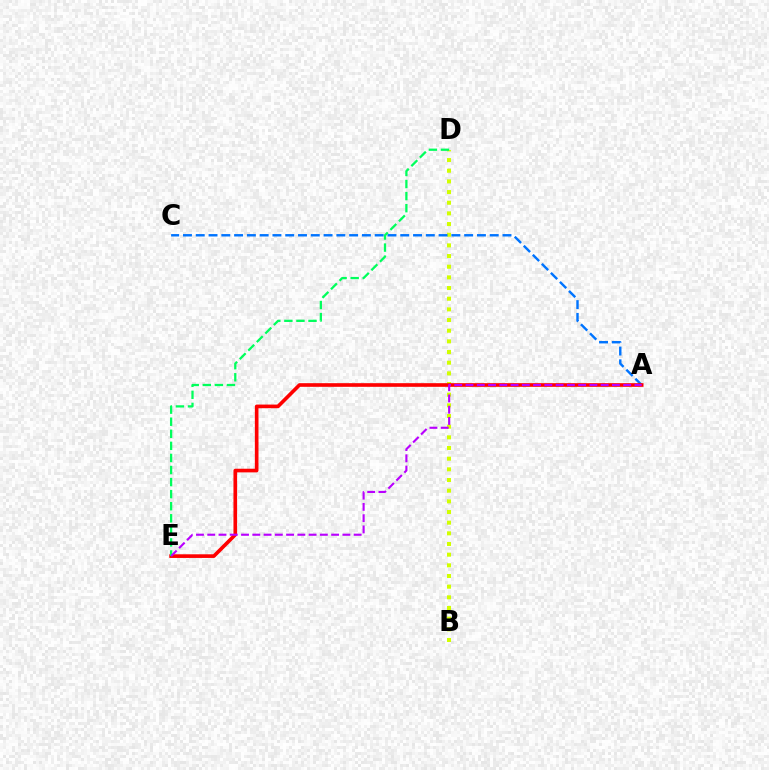{('B', 'D'): [{'color': '#d1ff00', 'line_style': 'dotted', 'thickness': 2.9}], ('A', 'C'): [{'color': '#0074ff', 'line_style': 'dashed', 'thickness': 1.74}], ('A', 'E'): [{'color': '#ff0000', 'line_style': 'solid', 'thickness': 2.62}, {'color': '#b900ff', 'line_style': 'dashed', 'thickness': 1.53}], ('D', 'E'): [{'color': '#00ff5c', 'line_style': 'dashed', 'thickness': 1.64}]}